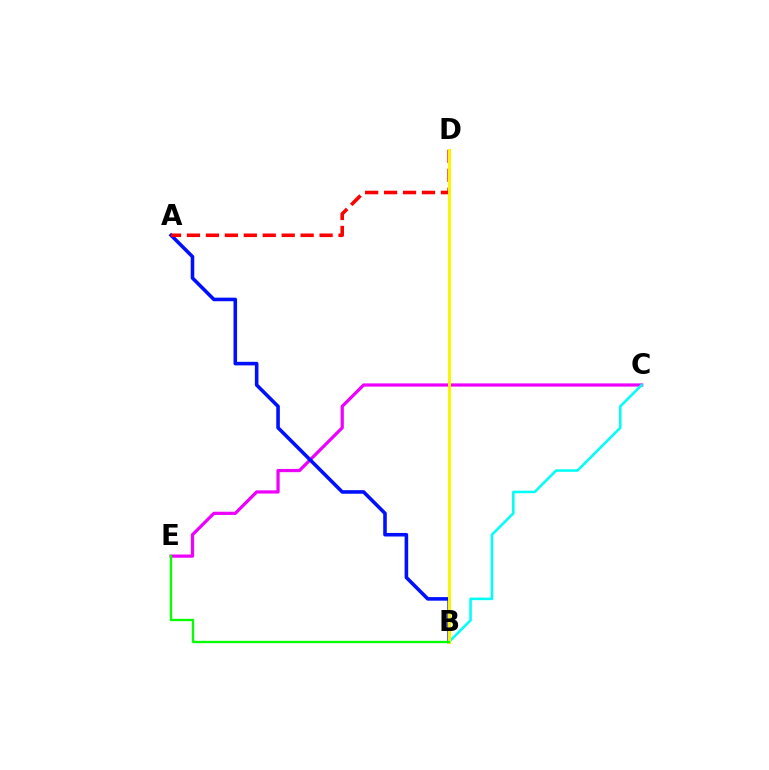{('C', 'E'): [{'color': '#ee00ff', 'line_style': 'solid', 'thickness': 2.32}], ('A', 'B'): [{'color': '#0010ff', 'line_style': 'solid', 'thickness': 2.58}], ('A', 'D'): [{'color': '#ff0000', 'line_style': 'dashed', 'thickness': 2.57}], ('B', 'C'): [{'color': '#00fff6', 'line_style': 'solid', 'thickness': 1.85}], ('B', 'D'): [{'color': '#fcf500', 'line_style': 'solid', 'thickness': 2.14}], ('B', 'E'): [{'color': '#08ff00', 'line_style': 'solid', 'thickness': 1.69}]}